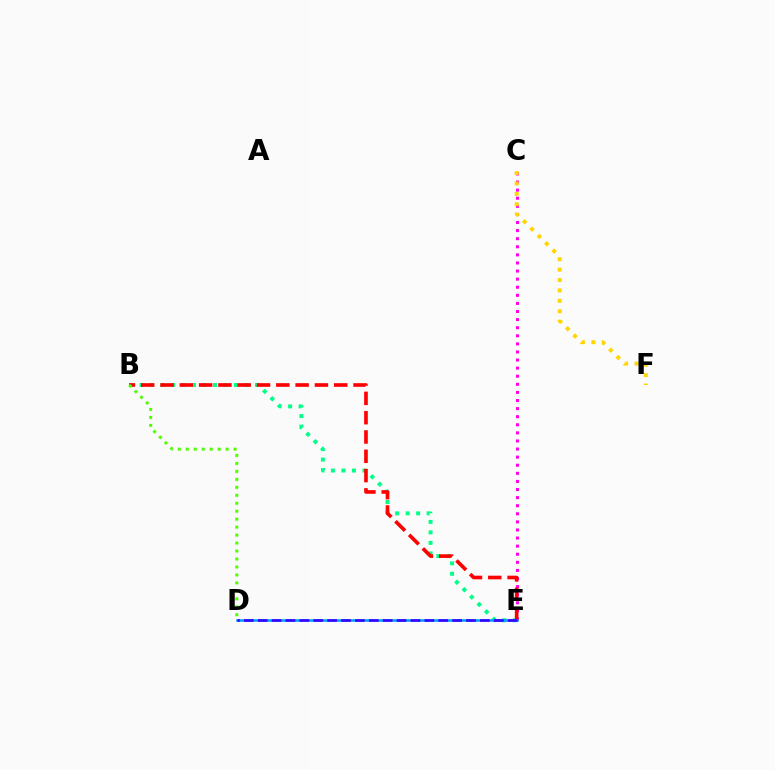{('C', 'E'): [{'color': '#ff00ed', 'line_style': 'dotted', 'thickness': 2.2}], ('B', 'E'): [{'color': '#00ff86', 'line_style': 'dotted', 'thickness': 2.85}, {'color': '#ff0000', 'line_style': 'dashed', 'thickness': 2.62}], ('D', 'E'): [{'color': '#009eff', 'line_style': 'solid', 'thickness': 1.83}, {'color': '#3700ff', 'line_style': 'dashed', 'thickness': 1.89}], ('C', 'F'): [{'color': '#ffd500', 'line_style': 'dotted', 'thickness': 2.83}], ('B', 'D'): [{'color': '#4fff00', 'line_style': 'dotted', 'thickness': 2.17}]}